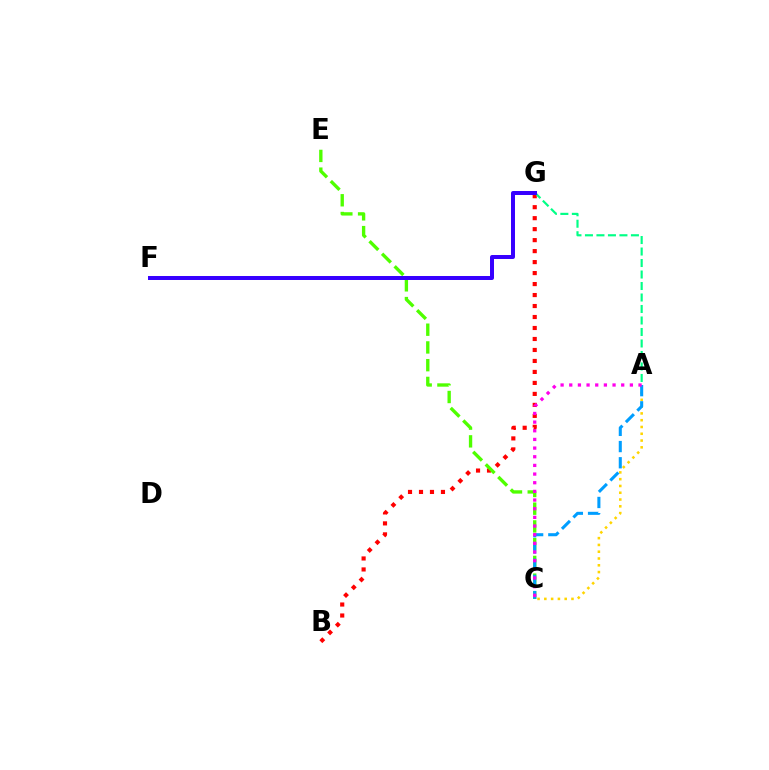{('A', 'C'): [{'color': '#ffd500', 'line_style': 'dotted', 'thickness': 1.84}, {'color': '#009eff', 'line_style': 'dashed', 'thickness': 2.2}, {'color': '#ff00ed', 'line_style': 'dotted', 'thickness': 2.35}], ('B', 'G'): [{'color': '#ff0000', 'line_style': 'dotted', 'thickness': 2.98}], ('C', 'E'): [{'color': '#4fff00', 'line_style': 'dashed', 'thickness': 2.41}], ('A', 'G'): [{'color': '#00ff86', 'line_style': 'dashed', 'thickness': 1.56}], ('F', 'G'): [{'color': '#3700ff', 'line_style': 'solid', 'thickness': 2.87}]}